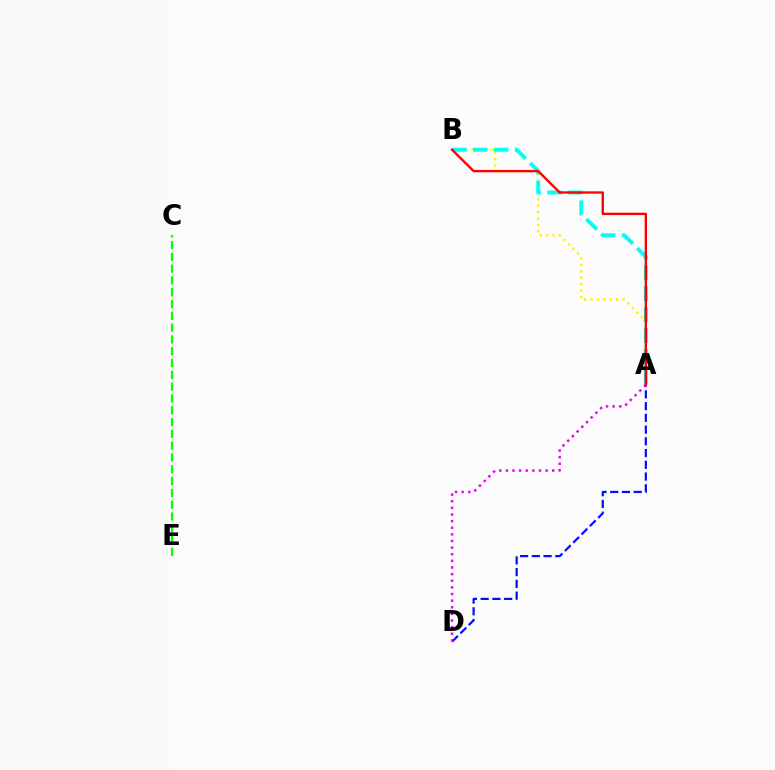{('A', 'B'): [{'color': '#fcf500', 'line_style': 'dotted', 'thickness': 1.74}, {'color': '#00fff6', 'line_style': 'dashed', 'thickness': 2.84}, {'color': '#ff0000', 'line_style': 'solid', 'thickness': 1.69}], ('A', 'D'): [{'color': '#0010ff', 'line_style': 'dashed', 'thickness': 1.6}, {'color': '#ee00ff', 'line_style': 'dotted', 'thickness': 1.8}], ('C', 'E'): [{'color': '#08ff00', 'line_style': 'dashed', 'thickness': 1.6}]}